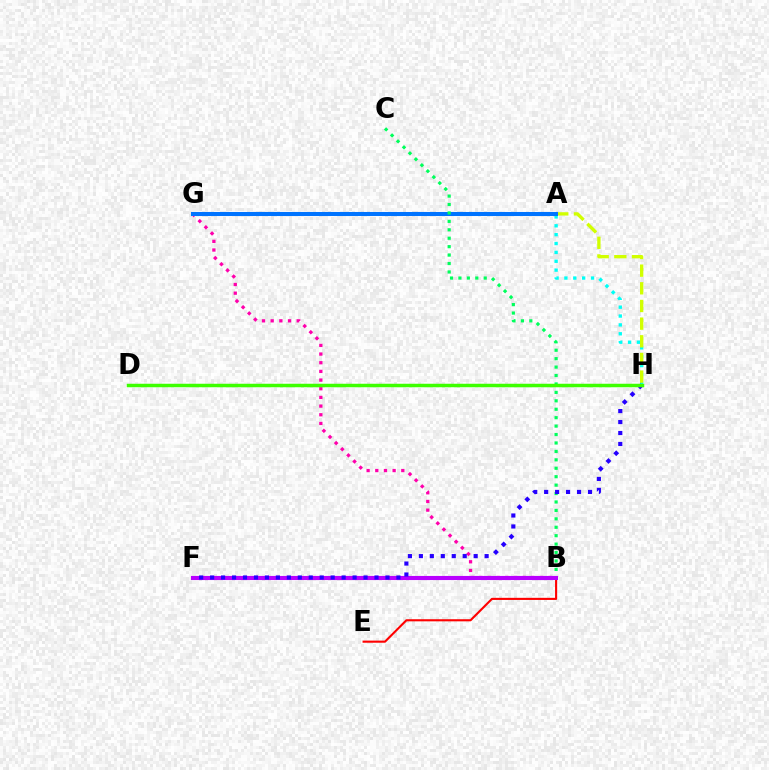{('A', 'H'): [{'color': '#00fff6', 'line_style': 'dotted', 'thickness': 2.41}, {'color': '#d1ff00', 'line_style': 'dashed', 'thickness': 2.4}], ('B', 'G'): [{'color': '#ff00ac', 'line_style': 'dotted', 'thickness': 2.36}], ('A', 'G'): [{'color': '#ff9400', 'line_style': 'solid', 'thickness': 2.58}, {'color': '#0074ff', 'line_style': 'solid', 'thickness': 2.91}], ('B', 'C'): [{'color': '#00ff5c', 'line_style': 'dotted', 'thickness': 2.29}], ('B', 'E'): [{'color': '#ff0000', 'line_style': 'solid', 'thickness': 1.52}], ('B', 'F'): [{'color': '#b900ff', 'line_style': 'solid', 'thickness': 2.96}], ('F', 'H'): [{'color': '#2500ff', 'line_style': 'dotted', 'thickness': 2.98}], ('D', 'H'): [{'color': '#3dff00', 'line_style': 'solid', 'thickness': 2.52}]}